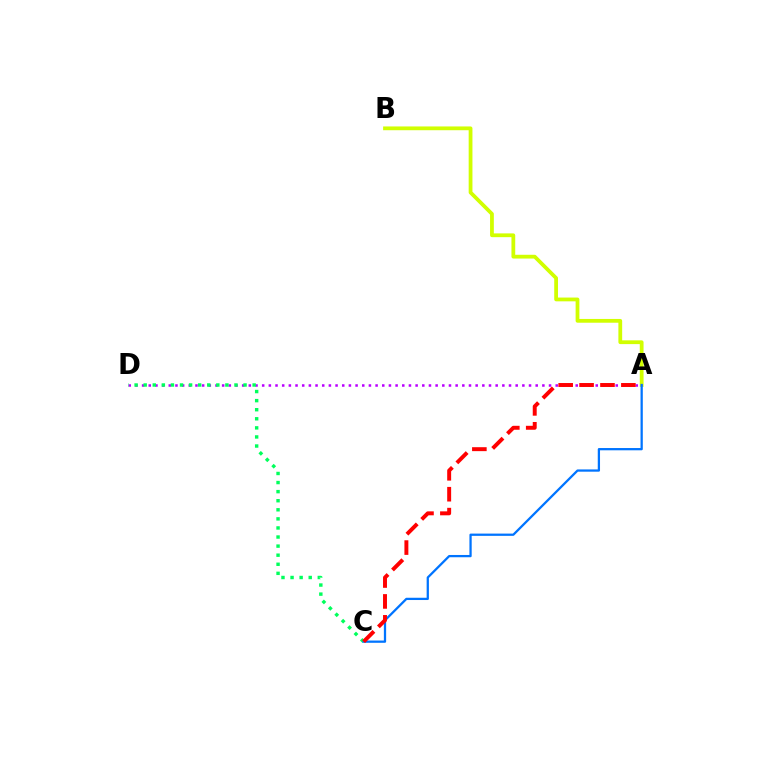{('A', 'B'): [{'color': '#d1ff00', 'line_style': 'solid', 'thickness': 2.72}], ('A', 'D'): [{'color': '#b900ff', 'line_style': 'dotted', 'thickness': 1.81}], ('C', 'D'): [{'color': '#00ff5c', 'line_style': 'dotted', 'thickness': 2.47}], ('A', 'C'): [{'color': '#0074ff', 'line_style': 'solid', 'thickness': 1.63}, {'color': '#ff0000', 'line_style': 'dashed', 'thickness': 2.84}]}